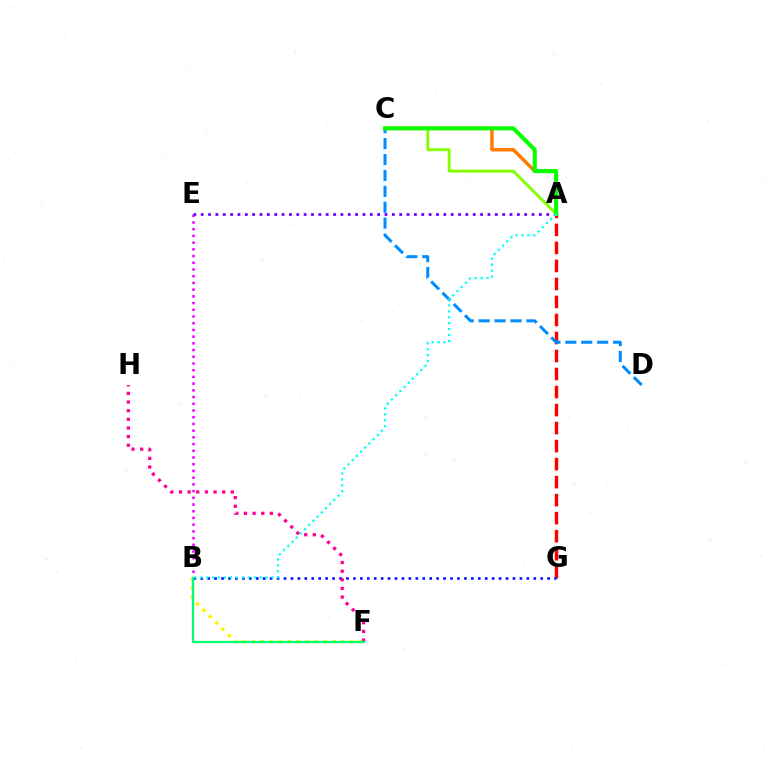{('A', 'G'): [{'color': '#ff0000', 'line_style': 'dashed', 'thickness': 2.45}], ('B', 'G'): [{'color': '#0010ff', 'line_style': 'dotted', 'thickness': 1.89}], ('A', 'C'): [{'color': '#84ff00', 'line_style': 'solid', 'thickness': 2.05}, {'color': '#ff7c00', 'line_style': 'solid', 'thickness': 2.51}, {'color': '#08ff00', 'line_style': 'solid', 'thickness': 2.92}], ('B', 'F'): [{'color': '#fcf500', 'line_style': 'dotted', 'thickness': 2.43}, {'color': '#00ff74', 'line_style': 'solid', 'thickness': 1.64}], ('B', 'E'): [{'color': '#ee00ff', 'line_style': 'dotted', 'thickness': 1.82}], ('C', 'D'): [{'color': '#008cff', 'line_style': 'dashed', 'thickness': 2.16}], ('A', 'E'): [{'color': '#7200ff', 'line_style': 'dotted', 'thickness': 2.0}], ('F', 'H'): [{'color': '#ff0094', 'line_style': 'dotted', 'thickness': 2.35}], ('A', 'B'): [{'color': '#00fff6', 'line_style': 'dotted', 'thickness': 1.61}]}